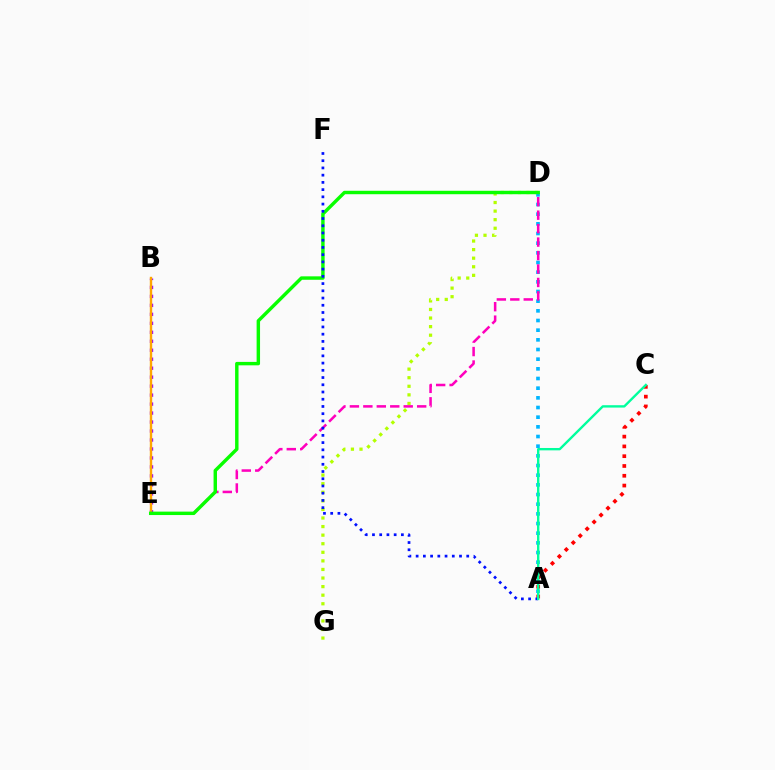{('B', 'E'): [{'color': '#9b00ff', 'line_style': 'dotted', 'thickness': 2.44}, {'color': '#ffa500', 'line_style': 'solid', 'thickness': 1.72}], ('D', 'G'): [{'color': '#b3ff00', 'line_style': 'dotted', 'thickness': 2.33}], ('A', 'C'): [{'color': '#ff0000', 'line_style': 'dotted', 'thickness': 2.66}, {'color': '#00ff9d', 'line_style': 'solid', 'thickness': 1.71}], ('A', 'D'): [{'color': '#00b5ff', 'line_style': 'dotted', 'thickness': 2.63}], ('D', 'E'): [{'color': '#ff00bd', 'line_style': 'dashed', 'thickness': 1.83}, {'color': '#08ff00', 'line_style': 'solid', 'thickness': 2.47}], ('A', 'F'): [{'color': '#0010ff', 'line_style': 'dotted', 'thickness': 1.96}]}